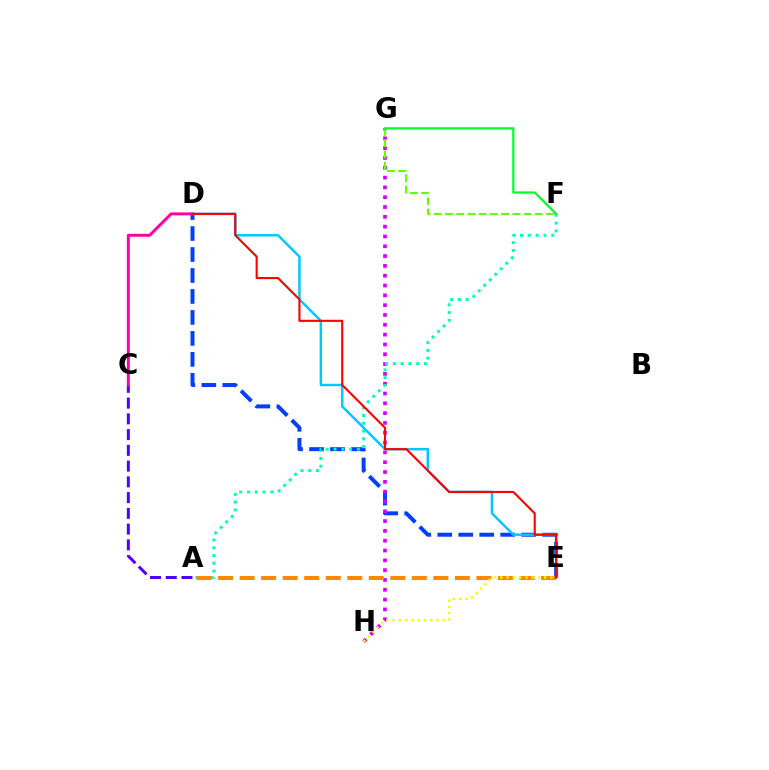{('D', 'E'): [{'color': '#003fff', 'line_style': 'dashed', 'thickness': 2.85}, {'color': '#00c7ff', 'line_style': 'solid', 'thickness': 1.77}, {'color': '#ff0000', 'line_style': 'solid', 'thickness': 1.52}], ('A', 'C'): [{'color': '#4f00ff', 'line_style': 'dashed', 'thickness': 2.14}], ('G', 'H'): [{'color': '#d600ff', 'line_style': 'dotted', 'thickness': 2.67}], ('A', 'F'): [{'color': '#00ffaf', 'line_style': 'dotted', 'thickness': 2.12}], ('C', 'D'): [{'color': '#ff00a0', 'line_style': 'solid', 'thickness': 2.13}], ('F', 'G'): [{'color': '#66ff00', 'line_style': 'dashed', 'thickness': 1.53}, {'color': '#00ff27', 'line_style': 'solid', 'thickness': 1.61}], ('A', 'E'): [{'color': '#ff8800', 'line_style': 'dashed', 'thickness': 2.92}], ('E', 'H'): [{'color': '#eeff00', 'line_style': 'dotted', 'thickness': 1.7}]}